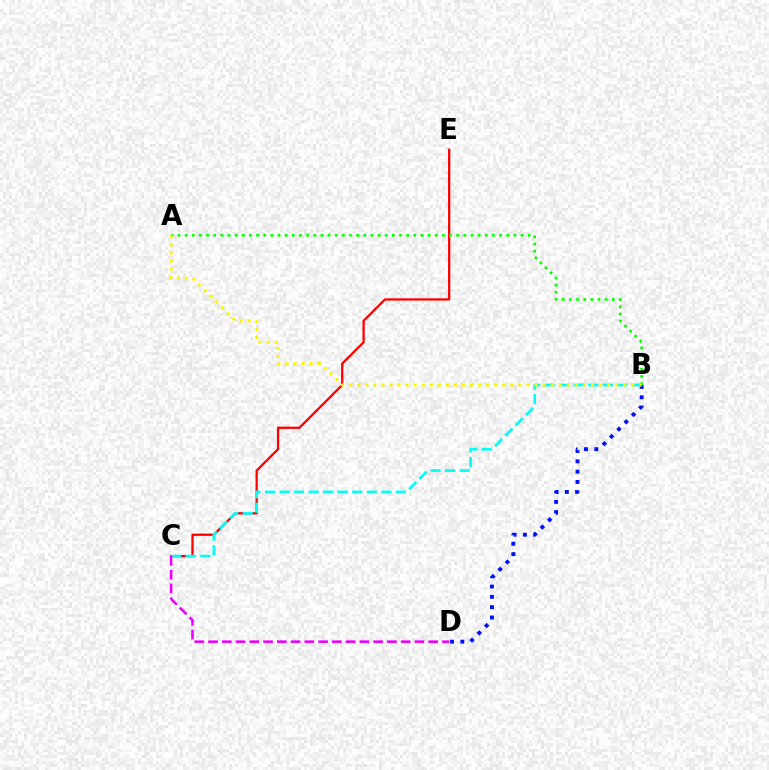{('C', 'E'): [{'color': '#ff0000', 'line_style': 'solid', 'thickness': 1.64}], ('B', 'C'): [{'color': '#00fff6', 'line_style': 'dashed', 'thickness': 1.98}], ('A', 'B'): [{'color': '#08ff00', 'line_style': 'dotted', 'thickness': 1.94}, {'color': '#fcf500', 'line_style': 'dotted', 'thickness': 2.19}], ('B', 'D'): [{'color': '#0010ff', 'line_style': 'dotted', 'thickness': 2.8}], ('C', 'D'): [{'color': '#ee00ff', 'line_style': 'dashed', 'thickness': 1.87}]}